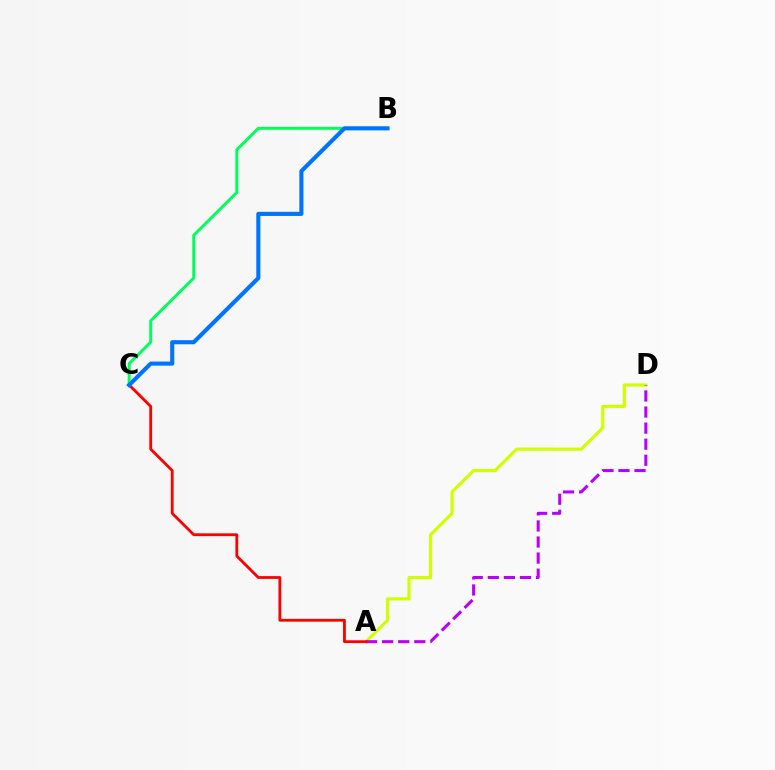{('A', 'D'): [{'color': '#d1ff00', 'line_style': 'solid', 'thickness': 2.27}, {'color': '#b900ff', 'line_style': 'dashed', 'thickness': 2.18}], ('A', 'C'): [{'color': '#ff0000', 'line_style': 'solid', 'thickness': 2.02}], ('B', 'C'): [{'color': '#00ff5c', 'line_style': 'solid', 'thickness': 2.13}, {'color': '#0074ff', 'line_style': 'solid', 'thickness': 2.95}]}